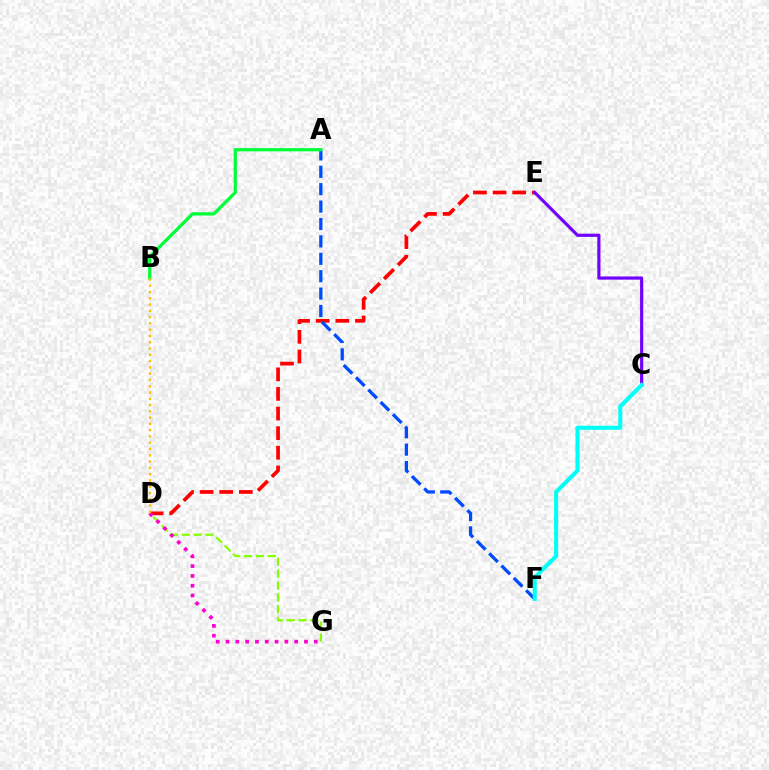{('D', 'E'): [{'color': '#ff0000', 'line_style': 'dashed', 'thickness': 2.67}], ('C', 'E'): [{'color': '#7200ff', 'line_style': 'solid', 'thickness': 2.28}], ('D', 'G'): [{'color': '#84ff00', 'line_style': 'dashed', 'thickness': 1.61}, {'color': '#ff00cf', 'line_style': 'dotted', 'thickness': 2.66}], ('A', 'F'): [{'color': '#004bff', 'line_style': 'dashed', 'thickness': 2.36}], ('C', 'F'): [{'color': '#00fff6', 'line_style': 'solid', 'thickness': 2.92}], ('A', 'B'): [{'color': '#00ff39', 'line_style': 'solid', 'thickness': 2.34}], ('B', 'D'): [{'color': '#ffbd00', 'line_style': 'dotted', 'thickness': 1.71}]}